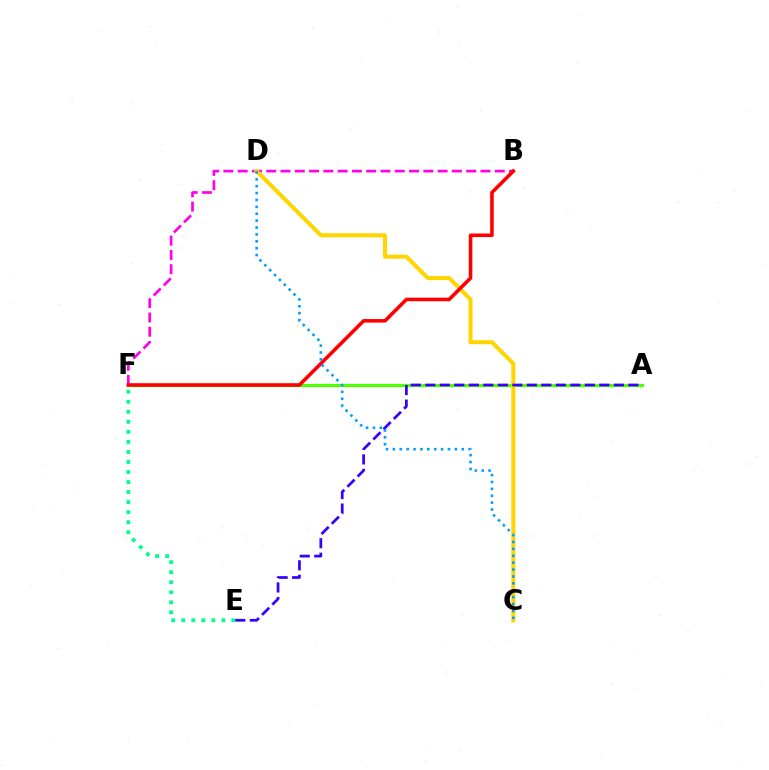{('B', 'F'): [{'color': '#ff00ed', 'line_style': 'dashed', 'thickness': 1.94}, {'color': '#ff0000', 'line_style': 'solid', 'thickness': 2.57}], ('E', 'F'): [{'color': '#00ff86', 'line_style': 'dotted', 'thickness': 2.73}], ('A', 'F'): [{'color': '#4fff00', 'line_style': 'solid', 'thickness': 2.3}], ('C', 'D'): [{'color': '#ffd500', 'line_style': 'solid', 'thickness': 2.91}, {'color': '#009eff', 'line_style': 'dotted', 'thickness': 1.87}], ('A', 'E'): [{'color': '#3700ff', 'line_style': 'dashed', 'thickness': 1.97}]}